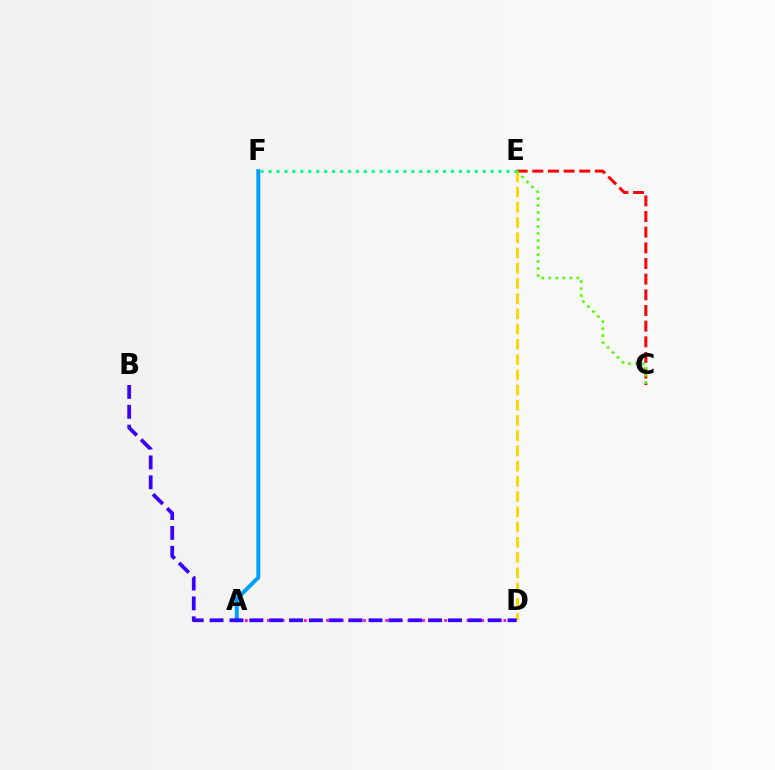{('D', 'E'): [{'color': '#ffd500', 'line_style': 'dashed', 'thickness': 2.07}], ('C', 'E'): [{'color': '#ff0000', 'line_style': 'dashed', 'thickness': 2.13}, {'color': '#4fff00', 'line_style': 'dotted', 'thickness': 1.9}], ('E', 'F'): [{'color': '#00ff86', 'line_style': 'dotted', 'thickness': 2.16}], ('A', 'D'): [{'color': '#ff00ed', 'line_style': 'dotted', 'thickness': 2.01}], ('A', 'F'): [{'color': '#009eff', 'line_style': 'solid', 'thickness': 2.85}], ('B', 'D'): [{'color': '#3700ff', 'line_style': 'dashed', 'thickness': 2.7}]}